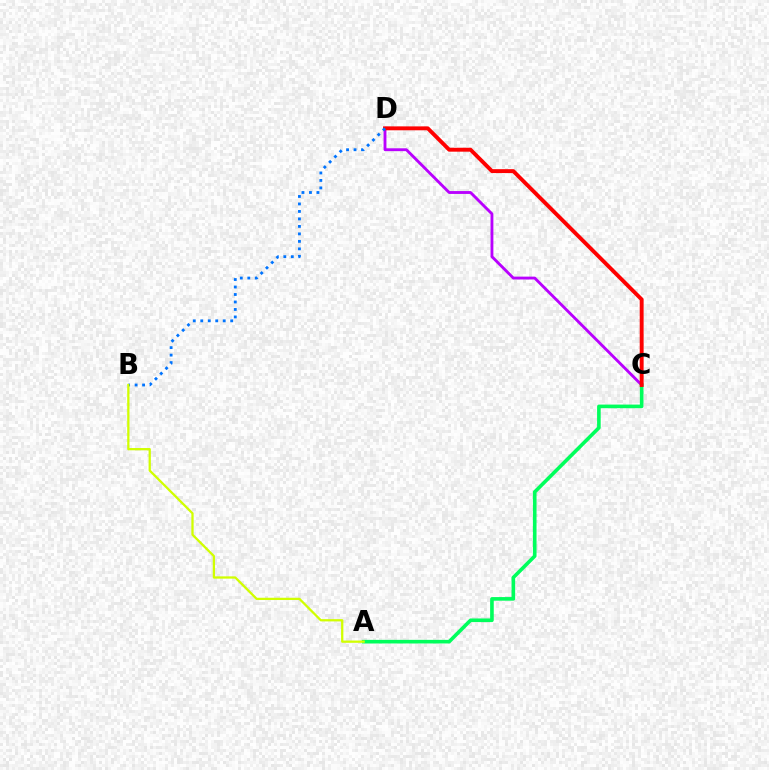{('C', 'D'): [{'color': '#b900ff', 'line_style': 'solid', 'thickness': 2.06}, {'color': '#ff0000', 'line_style': 'solid', 'thickness': 2.81}], ('A', 'C'): [{'color': '#00ff5c', 'line_style': 'solid', 'thickness': 2.6}], ('B', 'D'): [{'color': '#0074ff', 'line_style': 'dotted', 'thickness': 2.03}], ('A', 'B'): [{'color': '#d1ff00', 'line_style': 'solid', 'thickness': 1.63}]}